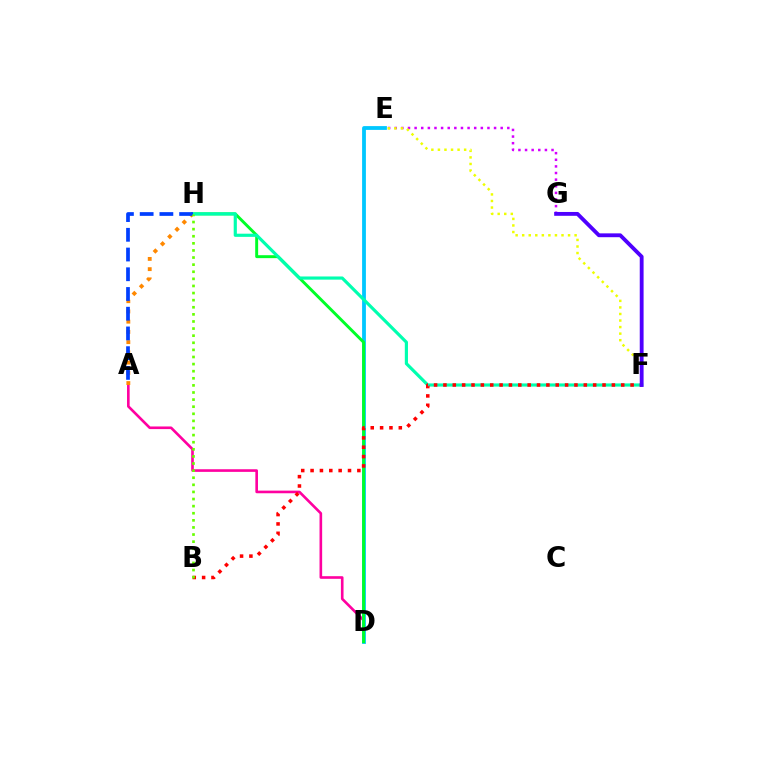{('A', 'D'): [{'color': '#ff00a0', 'line_style': 'solid', 'thickness': 1.89}], ('E', 'G'): [{'color': '#d600ff', 'line_style': 'dotted', 'thickness': 1.8}], ('D', 'E'): [{'color': '#00c7ff', 'line_style': 'solid', 'thickness': 2.74}], ('D', 'H'): [{'color': '#00ff27', 'line_style': 'solid', 'thickness': 2.12}], ('E', 'F'): [{'color': '#eeff00', 'line_style': 'dotted', 'thickness': 1.78}], ('F', 'H'): [{'color': '#00ffaf', 'line_style': 'solid', 'thickness': 2.28}], ('A', 'H'): [{'color': '#ff8800', 'line_style': 'dotted', 'thickness': 2.78}, {'color': '#003fff', 'line_style': 'dashed', 'thickness': 2.68}], ('B', 'F'): [{'color': '#ff0000', 'line_style': 'dotted', 'thickness': 2.54}], ('F', 'G'): [{'color': '#4f00ff', 'line_style': 'solid', 'thickness': 2.76}], ('B', 'H'): [{'color': '#66ff00', 'line_style': 'dotted', 'thickness': 1.93}]}